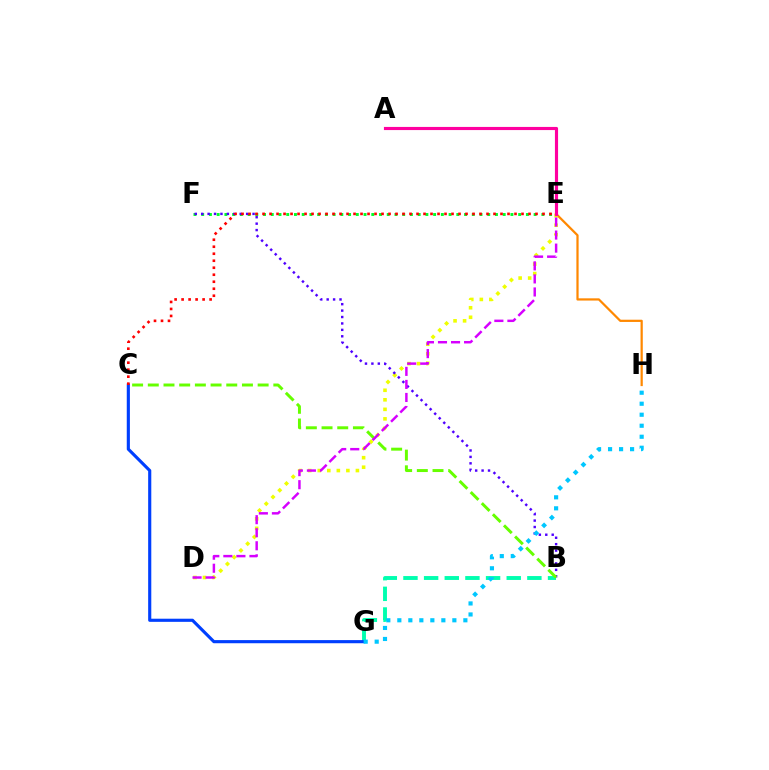{('E', 'F'): [{'color': '#00ff27', 'line_style': 'dotted', 'thickness': 2.1}], ('E', 'H'): [{'color': '#ff8800', 'line_style': 'solid', 'thickness': 1.61}], ('D', 'E'): [{'color': '#eeff00', 'line_style': 'dotted', 'thickness': 2.59}, {'color': '#d600ff', 'line_style': 'dashed', 'thickness': 1.77}], ('B', 'G'): [{'color': '#00ffaf', 'line_style': 'dashed', 'thickness': 2.81}], ('B', 'F'): [{'color': '#4f00ff', 'line_style': 'dotted', 'thickness': 1.75}], ('C', 'G'): [{'color': '#003fff', 'line_style': 'solid', 'thickness': 2.26}], ('G', 'H'): [{'color': '#00c7ff', 'line_style': 'dotted', 'thickness': 2.99}], ('B', 'C'): [{'color': '#66ff00', 'line_style': 'dashed', 'thickness': 2.13}], ('A', 'E'): [{'color': '#ff00a0', 'line_style': 'solid', 'thickness': 2.26}], ('C', 'E'): [{'color': '#ff0000', 'line_style': 'dotted', 'thickness': 1.9}]}